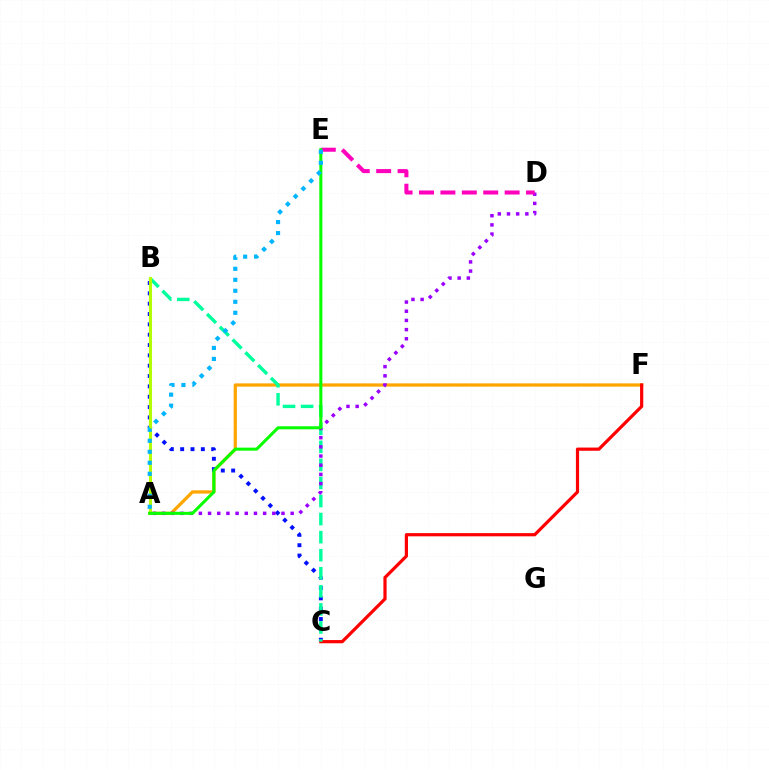{('A', 'F'): [{'color': '#ffa500', 'line_style': 'solid', 'thickness': 2.33}], ('B', 'C'): [{'color': '#0010ff', 'line_style': 'dotted', 'thickness': 2.81}, {'color': '#00ff9d', 'line_style': 'dashed', 'thickness': 2.45}], ('C', 'F'): [{'color': '#ff0000', 'line_style': 'solid', 'thickness': 2.31}], ('A', 'D'): [{'color': '#9b00ff', 'line_style': 'dotted', 'thickness': 2.49}], ('A', 'B'): [{'color': '#b3ff00', 'line_style': 'solid', 'thickness': 2.22}], ('D', 'E'): [{'color': '#ff00bd', 'line_style': 'dashed', 'thickness': 2.91}], ('A', 'E'): [{'color': '#08ff00', 'line_style': 'solid', 'thickness': 2.19}, {'color': '#00b5ff', 'line_style': 'dotted', 'thickness': 2.99}]}